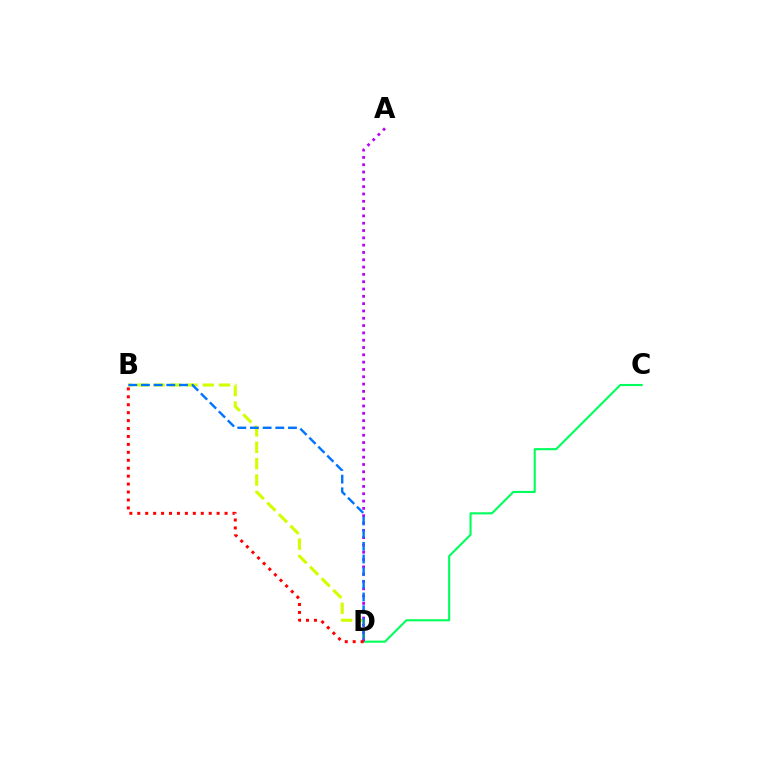{('B', 'D'): [{'color': '#d1ff00', 'line_style': 'dashed', 'thickness': 2.22}, {'color': '#ff0000', 'line_style': 'dotted', 'thickness': 2.16}, {'color': '#0074ff', 'line_style': 'dashed', 'thickness': 1.72}], ('C', 'D'): [{'color': '#00ff5c', 'line_style': 'solid', 'thickness': 1.52}], ('A', 'D'): [{'color': '#b900ff', 'line_style': 'dotted', 'thickness': 1.99}]}